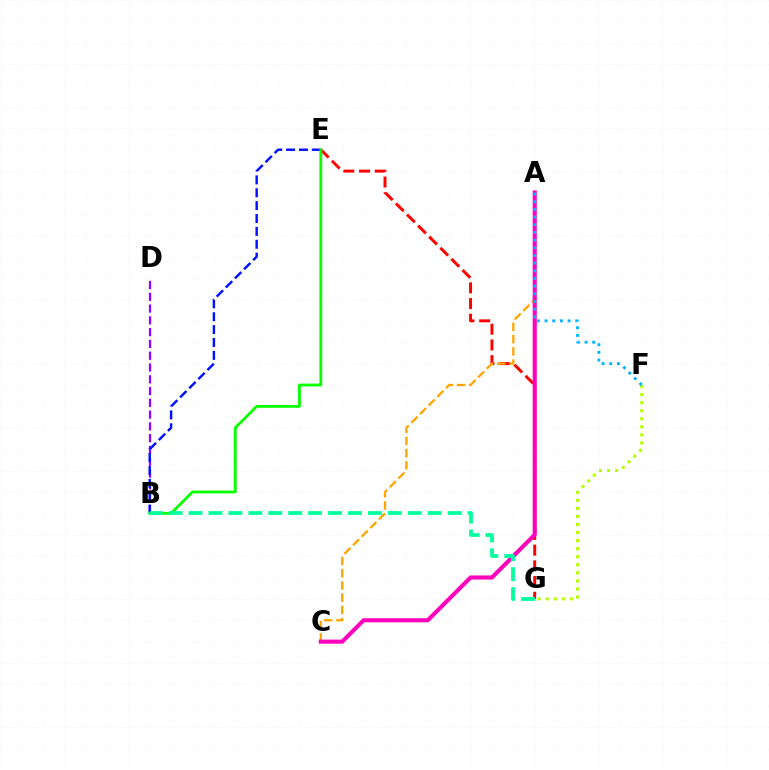{('E', 'G'): [{'color': '#ff0000', 'line_style': 'dashed', 'thickness': 2.13}], ('A', 'C'): [{'color': '#ffa500', 'line_style': 'dashed', 'thickness': 1.66}, {'color': '#ff00bd', 'line_style': 'solid', 'thickness': 2.96}], ('B', 'D'): [{'color': '#9b00ff', 'line_style': 'dashed', 'thickness': 1.6}], ('B', 'E'): [{'color': '#0010ff', 'line_style': 'dashed', 'thickness': 1.75}, {'color': '#08ff00', 'line_style': 'solid', 'thickness': 2.02}], ('F', 'G'): [{'color': '#b3ff00', 'line_style': 'dotted', 'thickness': 2.19}], ('A', 'F'): [{'color': '#00b5ff', 'line_style': 'dotted', 'thickness': 2.08}], ('B', 'G'): [{'color': '#00ff9d', 'line_style': 'dashed', 'thickness': 2.71}]}